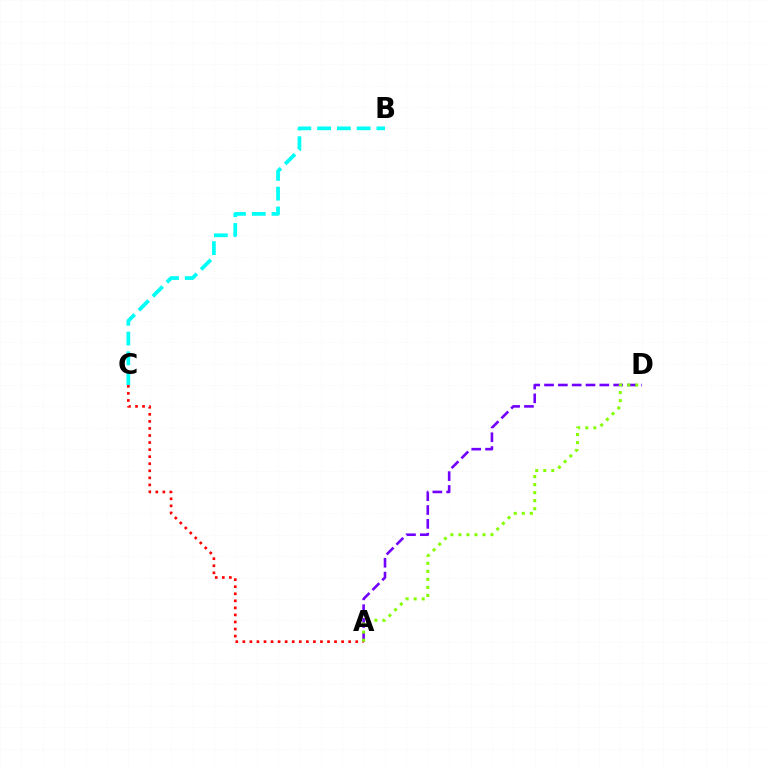{('A', 'D'): [{'color': '#7200ff', 'line_style': 'dashed', 'thickness': 1.88}, {'color': '#84ff00', 'line_style': 'dotted', 'thickness': 2.18}], ('B', 'C'): [{'color': '#00fff6', 'line_style': 'dashed', 'thickness': 2.69}], ('A', 'C'): [{'color': '#ff0000', 'line_style': 'dotted', 'thickness': 1.92}]}